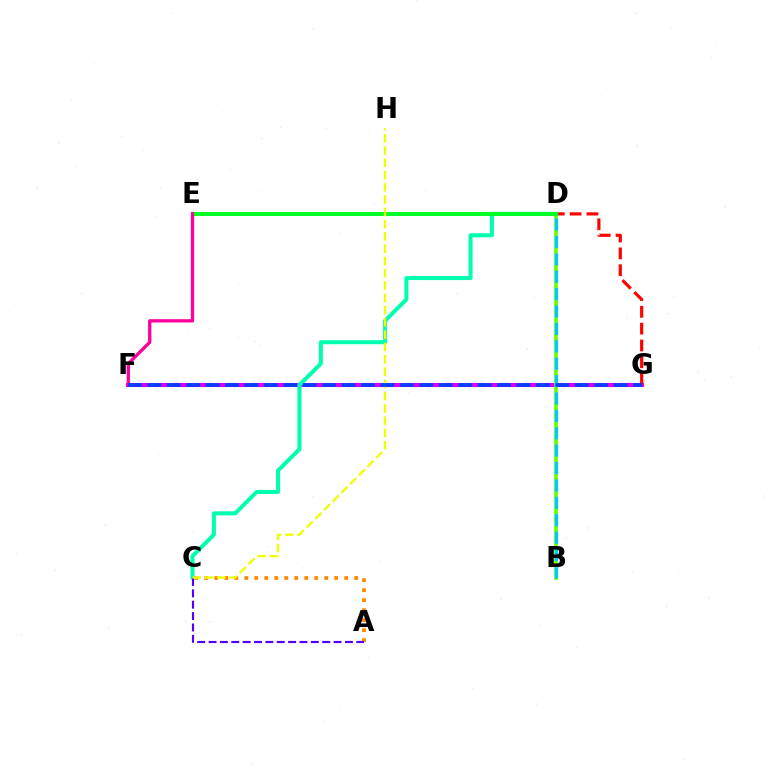{('A', 'C'): [{'color': '#ff8800', 'line_style': 'dotted', 'thickness': 2.71}, {'color': '#4f00ff', 'line_style': 'dashed', 'thickness': 1.54}], ('F', 'G'): [{'color': '#d600ff', 'line_style': 'solid', 'thickness': 2.92}, {'color': '#003fff', 'line_style': 'dashed', 'thickness': 2.64}], ('D', 'G'): [{'color': '#ff0000', 'line_style': 'dashed', 'thickness': 2.29}], ('C', 'D'): [{'color': '#00ffaf', 'line_style': 'solid', 'thickness': 2.9}], ('B', 'D'): [{'color': '#66ff00', 'line_style': 'solid', 'thickness': 2.63}, {'color': '#00c7ff', 'line_style': 'dashed', 'thickness': 2.36}], ('D', 'E'): [{'color': '#00ff27', 'line_style': 'solid', 'thickness': 2.91}], ('C', 'H'): [{'color': '#eeff00', 'line_style': 'dashed', 'thickness': 1.67}], ('E', 'F'): [{'color': '#ff00a0', 'line_style': 'solid', 'thickness': 2.38}]}